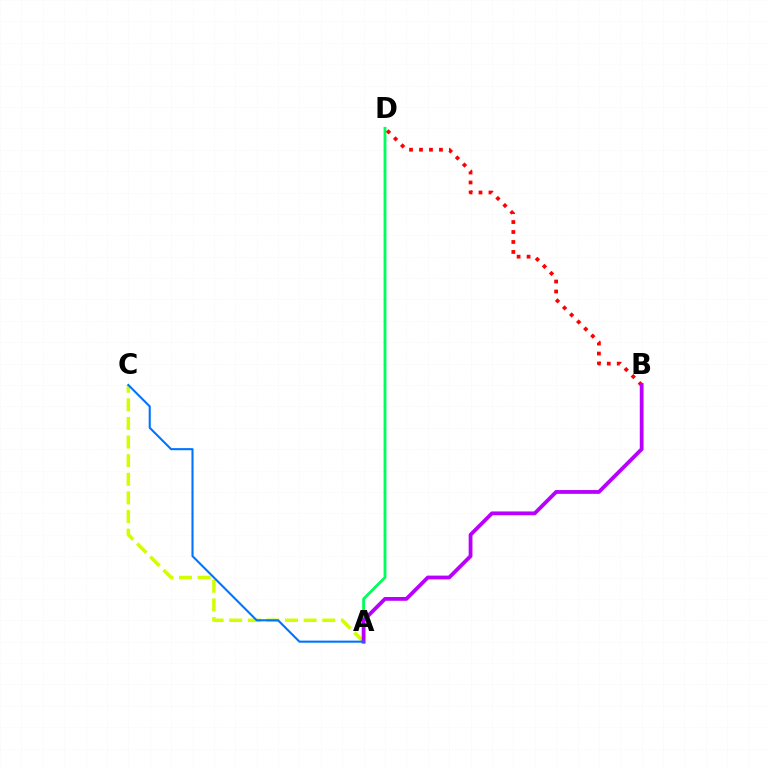{('A', 'D'): [{'color': '#00ff5c', 'line_style': 'solid', 'thickness': 2.06}], ('A', 'C'): [{'color': '#d1ff00', 'line_style': 'dashed', 'thickness': 2.53}, {'color': '#0074ff', 'line_style': 'solid', 'thickness': 1.51}], ('B', 'D'): [{'color': '#ff0000', 'line_style': 'dotted', 'thickness': 2.71}], ('A', 'B'): [{'color': '#b900ff', 'line_style': 'solid', 'thickness': 2.73}]}